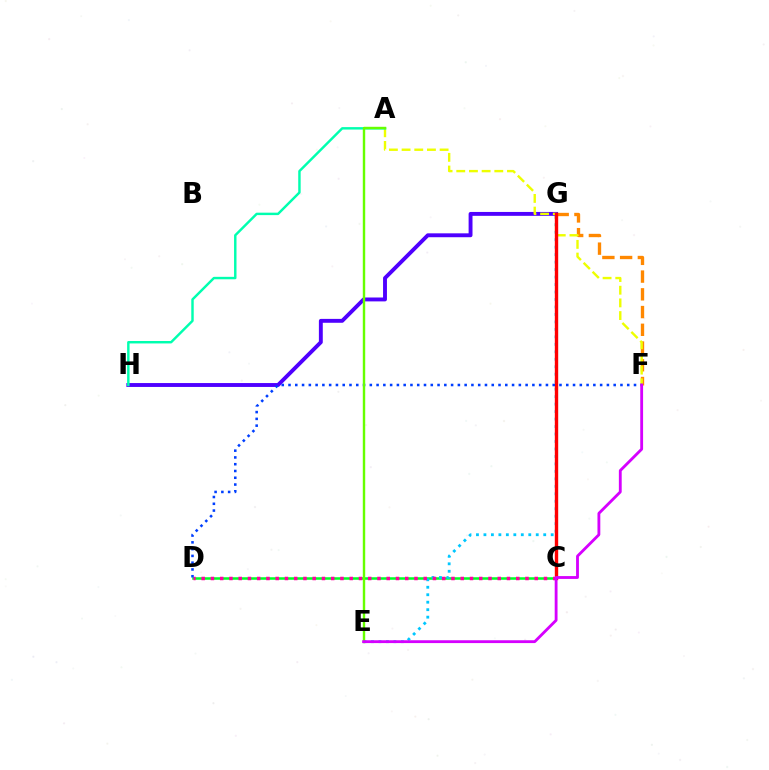{('G', 'H'): [{'color': '#4f00ff', 'line_style': 'solid', 'thickness': 2.8}], ('F', 'G'): [{'color': '#ff8800', 'line_style': 'dashed', 'thickness': 2.41}], ('C', 'D'): [{'color': '#00ff27', 'line_style': 'solid', 'thickness': 1.83}, {'color': '#ff00a0', 'line_style': 'dotted', 'thickness': 2.51}], ('E', 'G'): [{'color': '#00c7ff', 'line_style': 'dotted', 'thickness': 2.03}], ('A', 'F'): [{'color': '#eeff00', 'line_style': 'dashed', 'thickness': 1.72}], ('A', 'H'): [{'color': '#00ffaf', 'line_style': 'solid', 'thickness': 1.76}], ('C', 'G'): [{'color': '#ff0000', 'line_style': 'solid', 'thickness': 2.44}], ('D', 'F'): [{'color': '#003fff', 'line_style': 'dotted', 'thickness': 1.84}], ('A', 'E'): [{'color': '#66ff00', 'line_style': 'solid', 'thickness': 1.74}], ('E', 'F'): [{'color': '#d600ff', 'line_style': 'solid', 'thickness': 2.04}]}